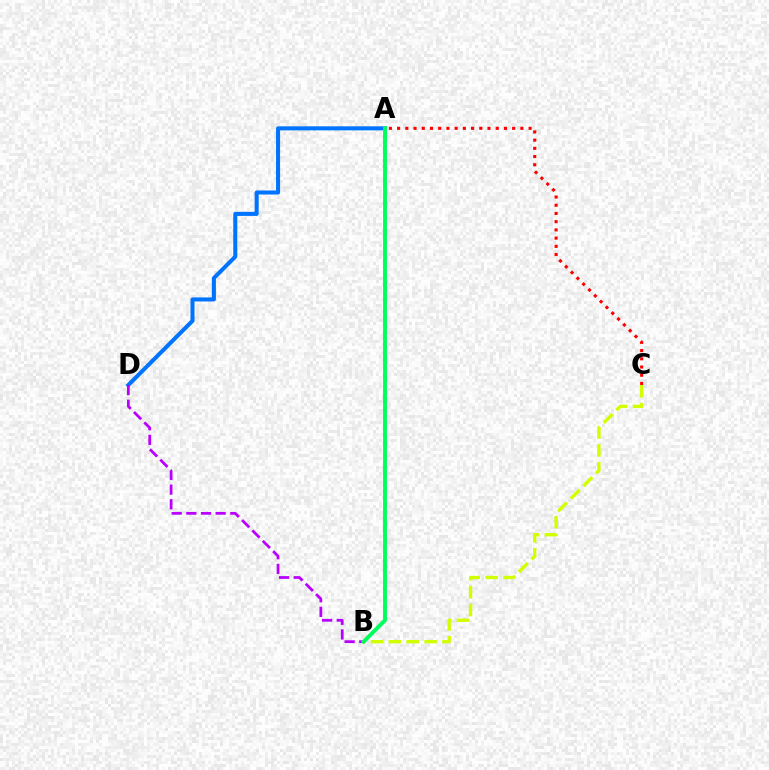{('A', 'D'): [{'color': '#0074ff', 'line_style': 'solid', 'thickness': 2.91}], ('B', 'D'): [{'color': '#b900ff', 'line_style': 'dashed', 'thickness': 1.99}], ('A', 'C'): [{'color': '#ff0000', 'line_style': 'dotted', 'thickness': 2.23}], ('B', 'C'): [{'color': '#d1ff00', 'line_style': 'dashed', 'thickness': 2.43}], ('A', 'B'): [{'color': '#00ff5c', 'line_style': 'solid', 'thickness': 2.8}]}